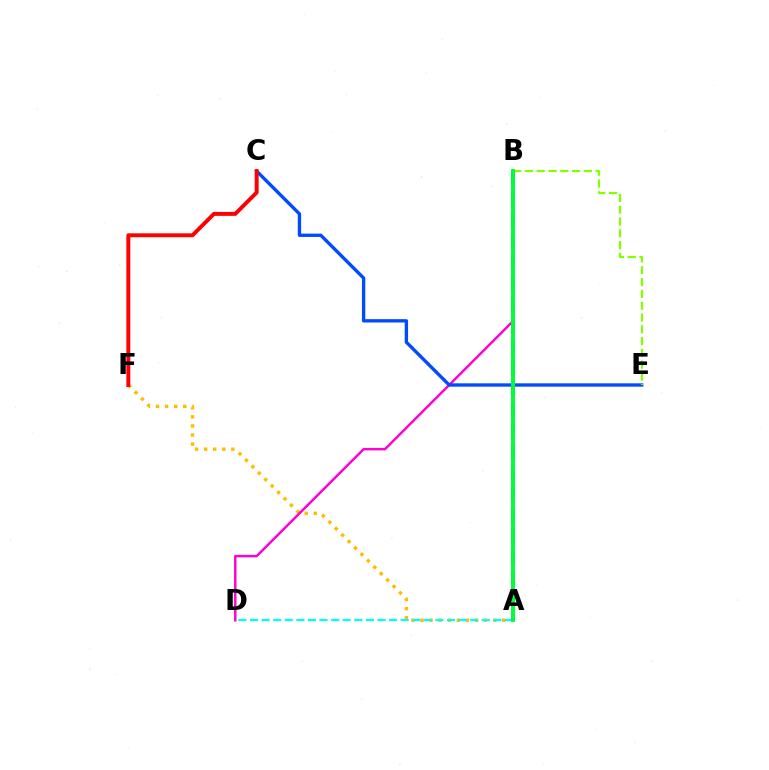{('A', 'F'): [{'color': '#ffbd00', 'line_style': 'dotted', 'thickness': 2.47}], ('A', 'B'): [{'color': '#7200ff', 'line_style': 'dashed', 'thickness': 2.86}, {'color': '#00ff39', 'line_style': 'solid', 'thickness': 2.82}], ('B', 'D'): [{'color': '#ff00cf', 'line_style': 'solid', 'thickness': 1.76}], ('A', 'D'): [{'color': '#00fff6', 'line_style': 'dashed', 'thickness': 1.57}], ('C', 'E'): [{'color': '#004bff', 'line_style': 'solid', 'thickness': 2.41}], ('C', 'F'): [{'color': '#ff0000', 'line_style': 'solid', 'thickness': 2.83}], ('B', 'E'): [{'color': '#84ff00', 'line_style': 'dashed', 'thickness': 1.6}]}